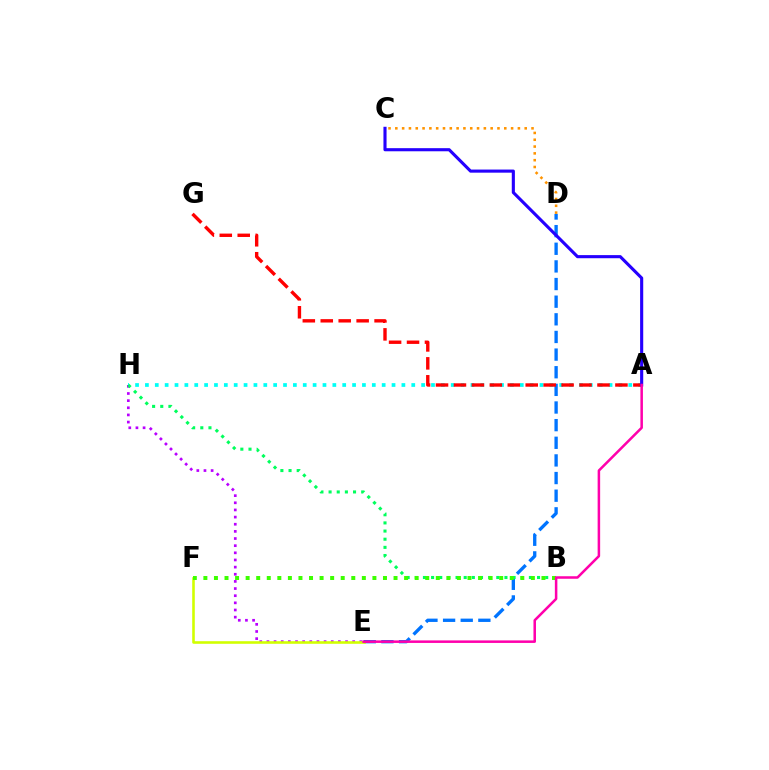{('D', 'E'): [{'color': '#0074ff', 'line_style': 'dashed', 'thickness': 2.4}], ('A', 'H'): [{'color': '#00fff6', 'line_style': 'dotted', 'thickness': 2.68}], ('E', 'H'): [{'color': '#b900ff', 'line_style': 'dotted', 'thickness': 1.94}], ('A', 'G'): [{'color': '#ff0000', 'line_style': 'dashed', 'thickness': 2.44}], ('E', 'F'): [{'color': '#d1ff00', 'line_style': 'solid', 'thickness': 1.87}], ('B', 'H'): [{'color': '#00ff5c', 'line_style': 'dotted', 'thickness': 2.21}], ('C', 'D'): [{'color': '#ff9400', 'line_style': 'dotted', 'thickness': 1.85}], ('A', 'C'): [{'color': '#2500ff', 'line_style': 'solid', 'thickness': 2.24}], ('B', 'F'): [{'color': '#3dff00', 'line_style': 'dotted', 'thickness': 2.87}], ('A', 'E'): [{'color': '#ff00ac', 'line_style': 'solid', 'thickness': 1.82}]}